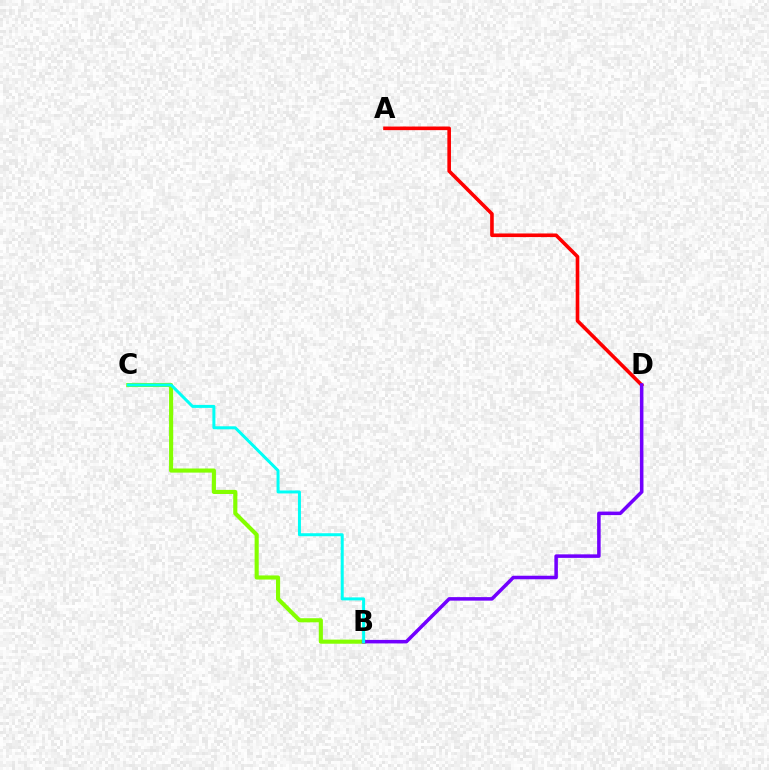{('B', 'C'): [{'color': '#84ff00', 'line_style': 'solid', 'thickness': 2.96}, {'color': '#00fff6', 'line_style': 'solid', 'thickness': 2.16}], ('A', 'D'): [{'color': '#ff0000', 'line_style': 'solid', 'thickness': 2.6}], ('B', 'D'): [{'color': '#7200ff', 'line_style': 'solid', 'thickness': 2.54}]}